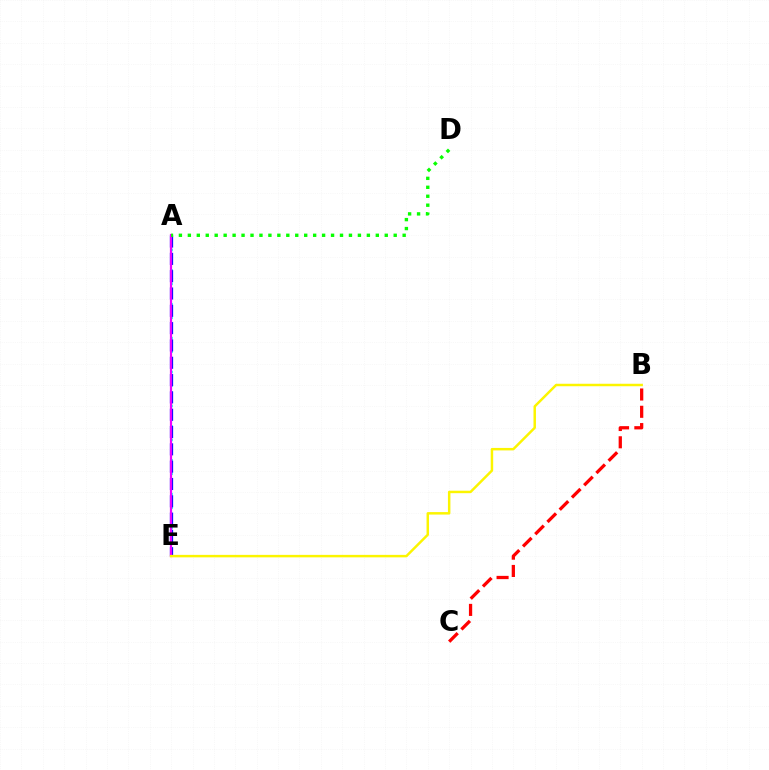{('A', 'E'): [{'color': '#00fff6', 'line_style': 'dotted', 'thickness': 1.84}, {'color': '#0010ff', 'line_style': 'dashed', 'thickness': 2.35}, {'color': '#ee00ff', 'line_style': 'solid', 'thickness': 1.59}], ('B', 'C'): [{'color': '#ff0000', 'line_style': 'dashed', 'thickness': 2.35}], ('B', 'E'): [{'color': '#fcf500', 'line_style': 'solid', 'thickness': 1.78}], ('A', 'D'): [{'color': '#08ff00', 'line_style': 'dotted', 'thickness': 2.43}]}